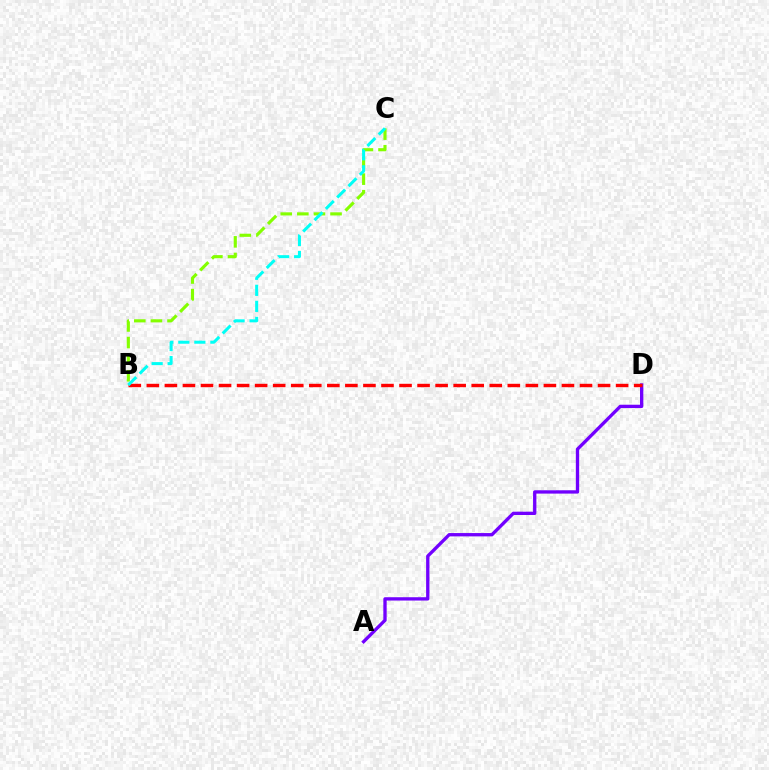{('A', 'D'): [{'color': '#7200ff', 'line_style': 'solid', 'thickness': 2.39}], ('B', 'D'): [{'color': '#ff0000', 'line_style': 'dashed', 'thickness': 2.45}], ('B', 'C'): [{'color': '#84ff00', 'line_style': 'dashed', 'thickness': 2.25}, {'color': '#00fff6', 'line_style': 'dashed', 'thickness': 2.18}]}